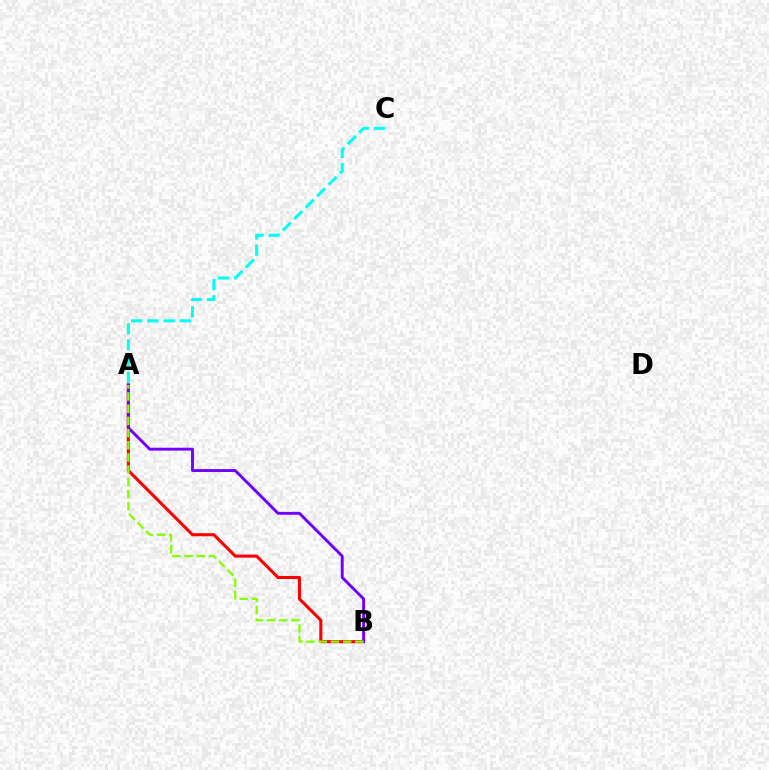{('A', 'B'): [{'color': '#ff0000', 'line_style': 'solid', 'thickness': 2.21}, {'color': '#7200ff', 'line_style': 'solid', 'thickness': 2.09}, {'color': '#84ff00', 'line_style': 'dashed', 'thickness': 1.66}], ('A', 'C'): [{'color': '#00fff6', 'line_style': 'dashed', 'thickness': 2.2}]}